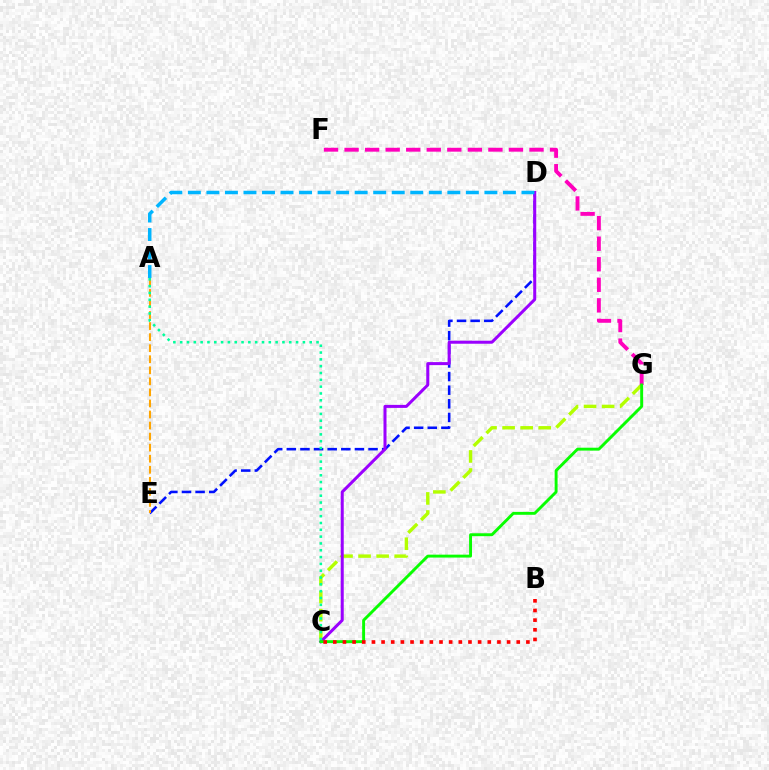{('D', 'E'): [{'color': '#0010ff', 'line_style': 'dashed', 'thickness': 1.85}], ('C', 'G'): [{'color': '#b3ff00', 'line_style': 'dashed', 'thickness': 2.45}, {'color': '#08ff00', 'line_style': 'solid', 'thickness': 2.1}], ('A', 'E'): [{'color': '#ffa500', 'line_style': 'dashed', 'thickness': 1.5}], ('C', 'D'): [{'color': '#9b00ff', 'line_style': 'solid', 'thickness': 2.18}], ('F', 'G'): [{'color': '#ff00bd', 'line_style': 'dashed', 'thickness': 2.79}], ('A', 'C'): [{'color': '#00ff9d', 'line_style': 'dotted', 'thickness': 1.85}], ('A', 'D'): [{'color': '#00b5ff', 'line_style': 'dashed', 'thickness': 2.52}], ('B', 'C'): [{'color': '#ff0000', 'line_style': 'dotted', 'thickness': 2.62}]}